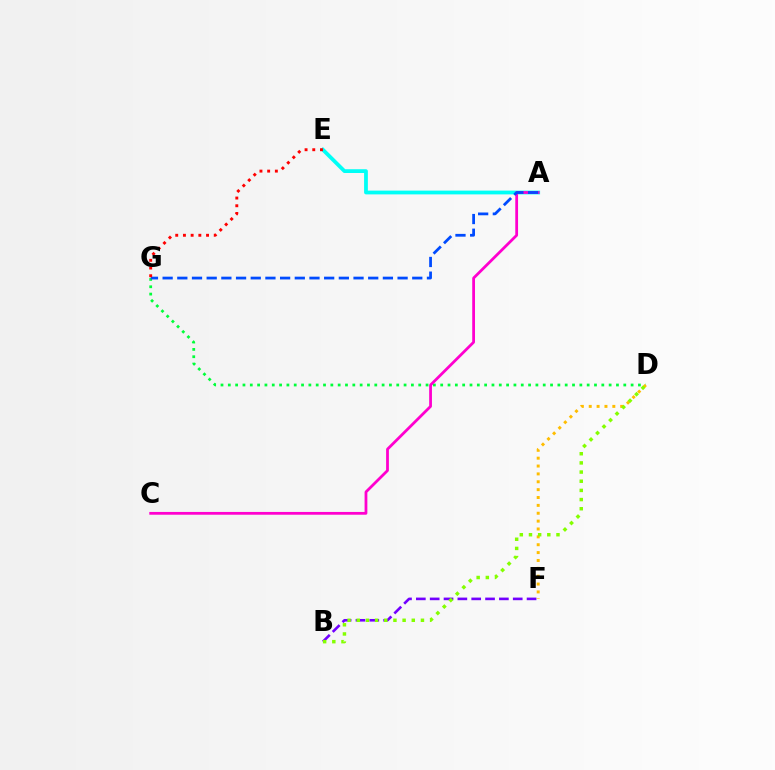{('D', 'G'): [{'color': '#00ff39', 'line_style': 'dotted', 'thickness': 1.99}], ('A', 'E'): [{'color': '#00fff6', 'line_style': 'solid', 'thickness': 2.72}], ('D', 'F'): [{'color': '#ffbd00', 'line_style': 'dotted', 'thickness': 2.14}], ('B', 'F'): [{'color': '#7200ff', 'line_style': 'dashed', 'thickness': 1.88}], ('A', 'C'): [{'color': '#ff00cf', 'line_style': 'solid', 'thickness': 2.0}], ('A', 'G'): [{'color': '#004bff', 'line_style': 'dashed', 'thickness': 1.99}], ('B', 'D'): [{'color': '#84ff00', 'line_style': 'dotted', 'thickness': 2.49}], ('E', 'G'): [{'color': '#ff0000', 'line_style': 'dotted', 'thickness': 2.09}]}